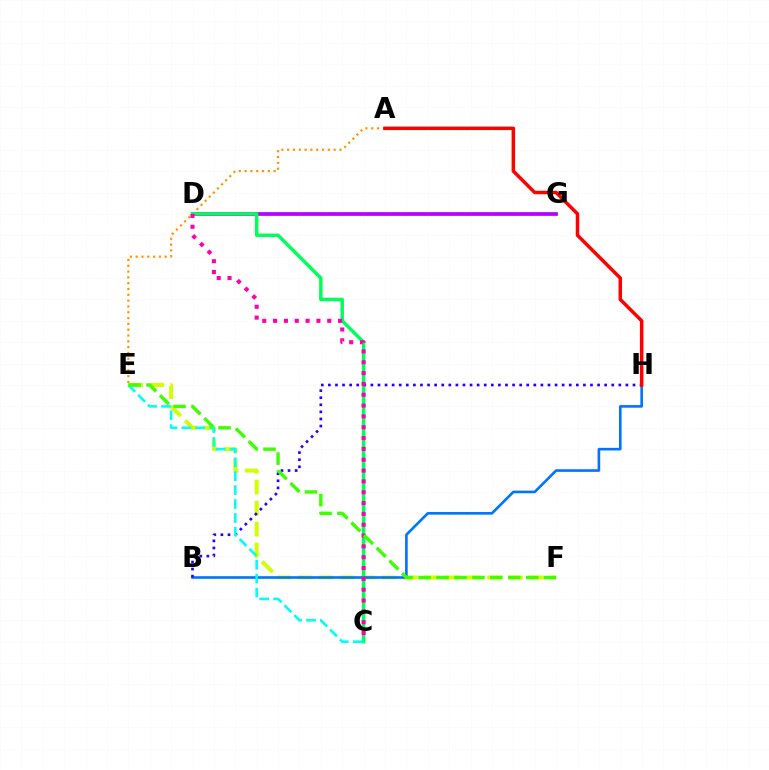{('A', 'E'): [{'color': '#ff9400', 'line_style': 'dotted', 'thickness': 1.58}], ('D', 'G'): [{'color': '#b900ff', 'line_style': 'solid', 'thickness': 2.7}], ('E', 'F'): [{'color': '#d1ff00', 'line_style': 'dashed', 'thickness': 2.86}, {'color': '#3dff00', 'line_style': 'dashed', 'thickness': 2.44}], ('C', 'D'): [{'color': '#00ff5c', 'line_style': 'solid', 'thickness': 2.5}, {'color': '#ff00ac', 'line_style': 'dotted', 'thickness': 2.94}], ('B', 'H'): [{'color': '#0074ff', 'line_style': 'solid', 'thickness': 1.89}, {'color': '#2500ff', 'line_style': 'dotted', 'thickness': 1.92}], ('C', 'E'): [{'color': '#00fff6', 'line_style': 'dashed', 'thickness': 1.89}], ('A', 'H'): [{'color': '#ff0000', 'line_style': 'solid', 'thickness': 2.51}]}